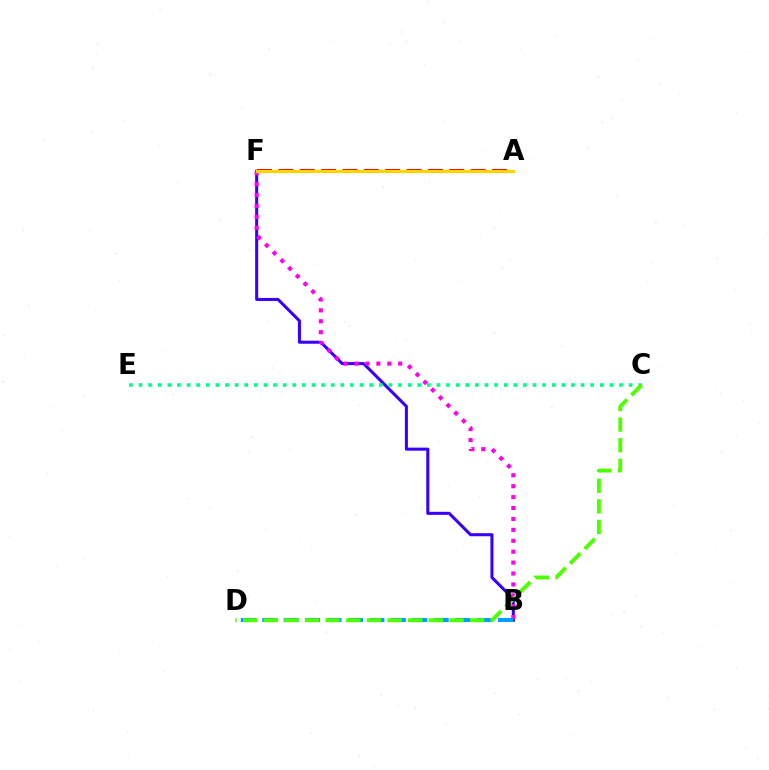{('B', 'F'): [{'color': '#3700ff', 'line_style': 'solid', 'thickness': 2.19}, {'color': '#ff00ed', 'line_style': 'dotted', 'thickness': 2.97}], ('A', 'F'): [{'color': '#ff0000', 'line_style': 'dashed', 'thickness': 2.9}, {'color': '#ffd500', 'line_style': 'solid', 'thickness': 2.3}], ('C', 'E'): [{'color': '#00ff86', 'line_style': 'dotted', 'thickness': 2.61}], ('B', 'D'): [{'color': '#009eff', 'line_style': 'dashed', 'thickness': 2.91}], ('C', 'D'): [{'color': '#4fff00', 'line_style': 'dashed', 'thickness': 2.8}]}